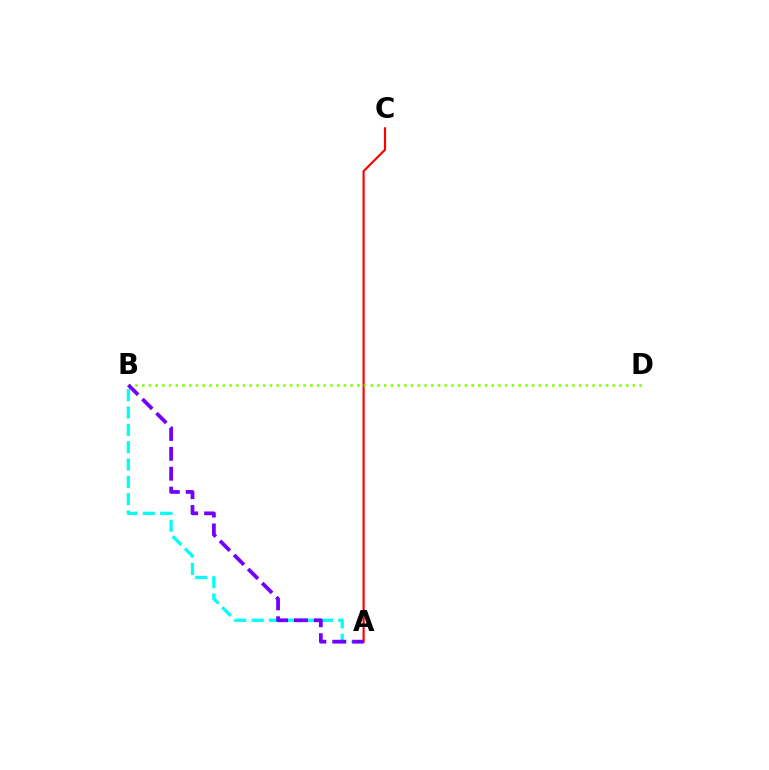{('A', 'B'): [{'color': '#00fff6', 'line_style': 'dashed', 'thickness': 2.35}, {'color': '#7200ff', 'line_style': 'dashed', 'thickness': 2.7}], ('A', 'C'): [{'color': '#ff0000', 'line_style': 'solid', 'thickness': 1.56}], ('B', 'D'): [{'color': '#84ff00', 'line_style': 'dotted', 'thickness': 1.83}]}